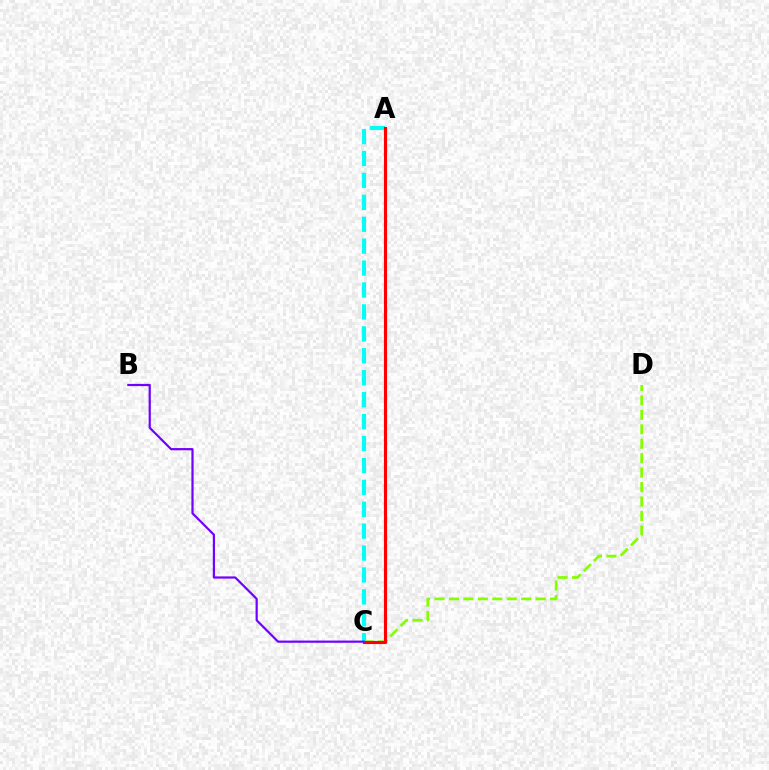{('C', 'D'): [{'color': '#84ff00', 'line_style': 'dashed', 'thickness': 1.96}], ('A', 'C'): [{'color': '#00fff6', 'line_style': 'dashed', 'thickness': 2.98}, {'color': '#ff0000', 'line_style': 'solid', 'thickness': 2.25}], ('B', 'C'): [{'color': '#7200ff', 'line_style': 'solid', 'thickness': 1.59}]}